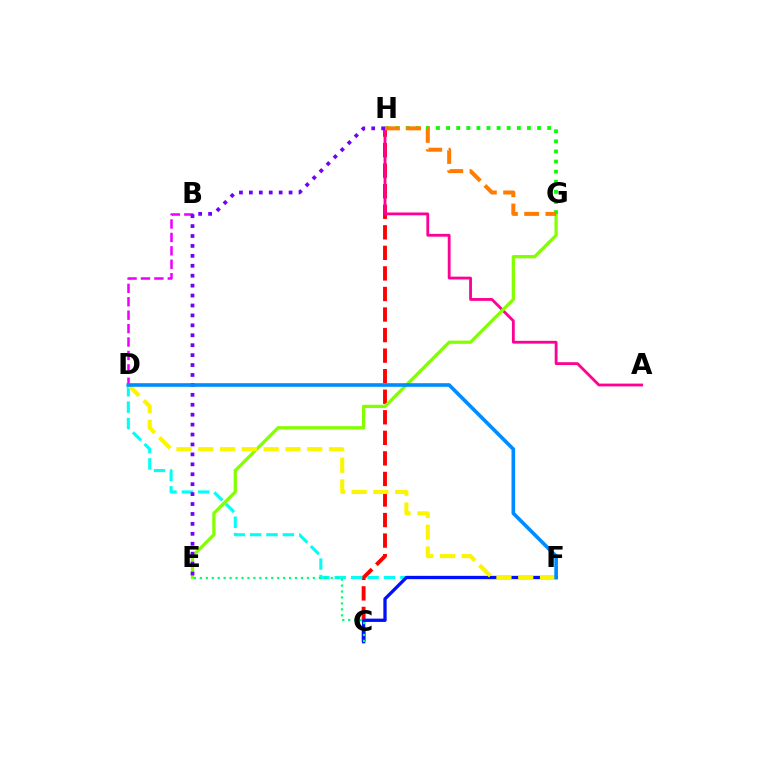{('B', 'D'): [{'color': '#ee00ff', 'line_style': 'dashed', 'thickness': 1.82}], ('C', 'H'): [{'color': '#ff0000', 'line_style': 'dashed', 'thickness': 2.79}], ('D', 'F'): [{'color': '#00fff6', 'line_style': 'dashed', 'thickness': 2.23}, {'color': '#fcf500', 'line_style': 'dashed', 'thickness': 2.96}, {'color': '#008cff', 'line_style': 'solid', 'thickness': 2.61}], ('A', 'H'): [{'color': '#ff0094', 'line_style': 'solid', 'thickness': 2.03}], ('E', 'G'): [{'color': '#84ff00', 'line_style': 'solid', 'thickness': 2.34}], ('C', 'F'): [{'color': '#0010ff', 'line_style': 'solid', 'thickness': 2.38}], ('G', 'H'): [{'color': '#08ff00', 'line_style': 'dotted', 'thickness': 2.75}, {'color': '#ff7c00', 'line_style': 'dashed', 'thickness': 2.88}], ('E', 'H'): [{'color': '#7200ff', 'line_style': 'dotted', 'thickness': 2.7}], ('C', 'E'): [{'color': '#00ff74', 'line_style': 'dotted', 'thickness': 1.62}]}